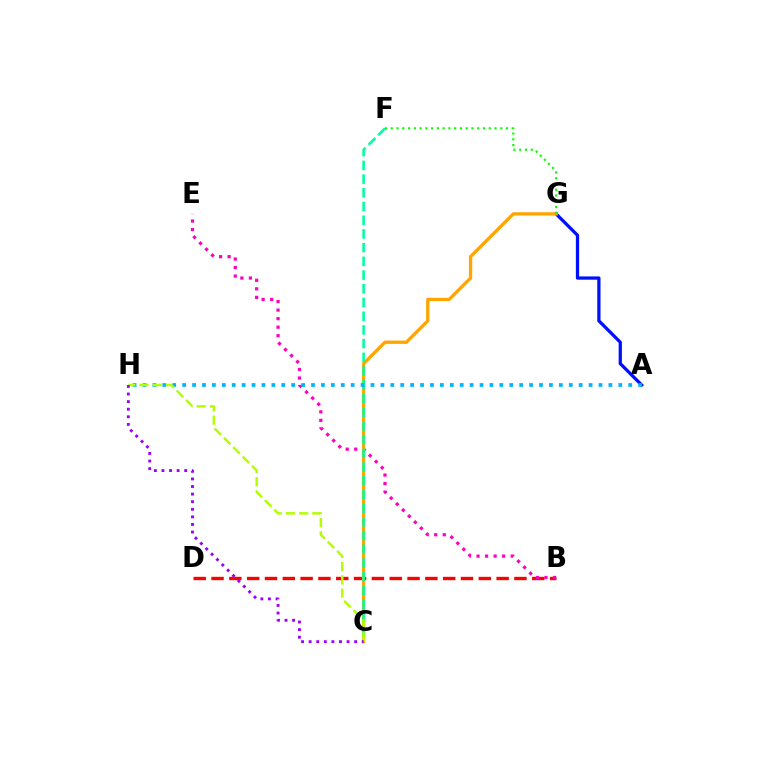{('B', 'D'): [{'color': '#ff0000', 'line_style': 'dashed', 'thickness': 2.42}], ('B', 'E'): [{'color': '#ff00bd', 'line_style': 'dotted', 'thickness': 2.32}], ('A', 'G'): [{'color': '#0010ff', 'line_style': 'solid', 'thickness': 2.35}], ('C', 'G'): [{'color': '#ffa500', 'line_style': 'solid', 'thickness': 2.38}], ('C', 'F'): [{'color': '#00ff9d', 'line_style': 'dashed', 'thickness': 1.86}], ('A', 'H'): [{'color': '#00b5ff', 'line_style': 'dotted', 'thickness': 2.69}], ('F', 'G'): [{'color': '#08ff00', 'line_style': 'dotted', 'thickness': 1.57}], ('C', 'H'): [{'color': '#b3ff00', 'line_style': 'dashed', 'thickness': 1.8}, {'color': '#9b00ff', 'line_style': 'dotted', 'thickness': 2.06}]}